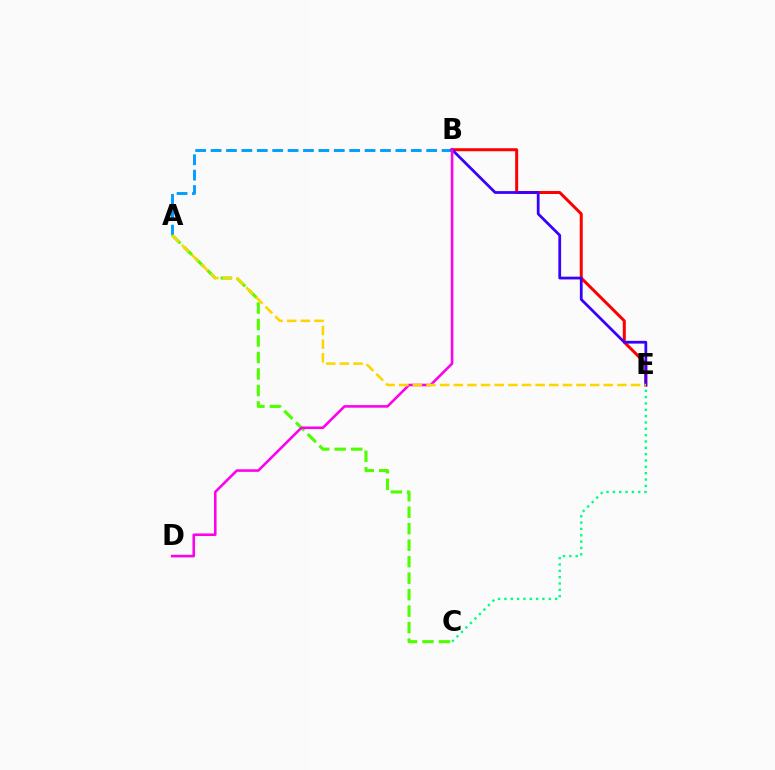{('A', 'B'): [{'color': '#009eff', 'line_style': 'dashed', 'thickness': 2.09}], ('A', 'C'): [{'color': '#4fff00', 'line_style': 'dashed', 'thickness': 2.24}], ('B', 'E'): [{'color': '#ff0000', 'line_style': 'solid', 'thickness': 2.16}, {'color': '#3700ff', 'line_style': 'solid', 'thickness': 1.98}], ('C', 'E'): [{'color': '#00ff86', 'line_style': 'dotted', 'thickness': 1.72}], ('B', 'D'): [{'color': '#ff00ed', 'line_style': 'solid', 'thickness': 1.86}], ('A', 'E'): [{'color': '#ffd500', 'line_style': 'dashed', 'thickness': 1.85}]}